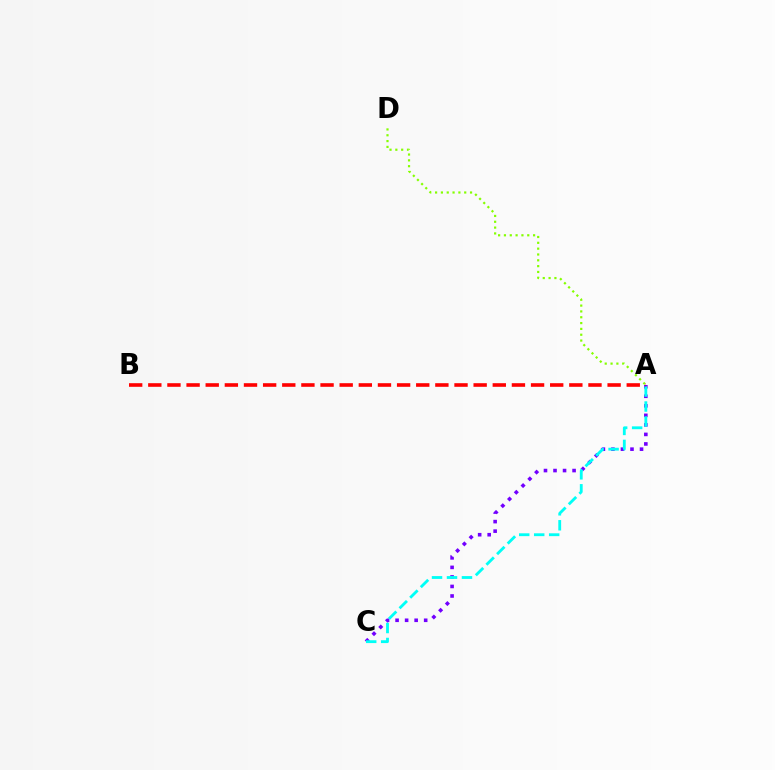{('A', 'C'): [{'color': '#7200ff', 'line_style': 'dotted', 'thickness': 2.59}, {'color': '#00fff6', 'line_style': 'dashed', 'thickness': 2.03}], ('A', 'D'): [{'color': '#84ff00', 'line_style': 'dotted', 'thickness': 1.58}], ('A', 'B'): [{'color': '#ff0000', 'line_style': 'dashed', 'thickness': 2.6}]}